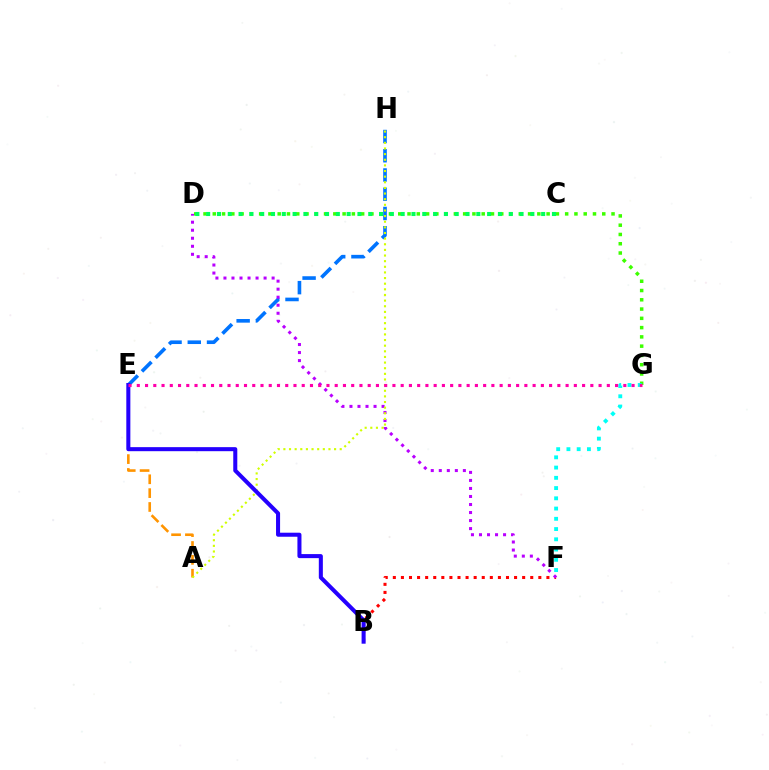{('E', 'H'): [{'color': '#0074ff', 'line_style': 'dashed', 'thickness': 2.61}], ('D', 'G'): [{'color': '#3dff00', 'line_style': 'dotted', 'thickness': 2.52}], ('B', 'F'): [{'color': '#ff0000', 'line_style': 'dotted', 'thickness': 2.2}], ('A', 'E'): [{'color': '#ff9400', 'line_style': 'dashed', 'thickness': 1.88}], ('D', 'F'): [{'color': '#b900ff', 'line_style': 'dotted', 'thickness': 2.18}], ('F', 'G'): [{'color': '#00fff6', 'line_style': 'dotted', 'thickness': 2.78}], ('A', 'H'): [{'color': '#d1ff00', 'line_style': 'dotted', 'thickness': 1.53}], ('B', 'E'): [{'color': '#2500ff', 'line_style': 'solid', 'thickness': 2.91}], ('E', 'G'): [{'color': '#ff00ac', 'line_style': 'dotted', 'thickness': 2.24}], ('C', 'D'): [{'color': '#00ff5c', 'line_style': 'dotted', 'thickness': 2.94}]}